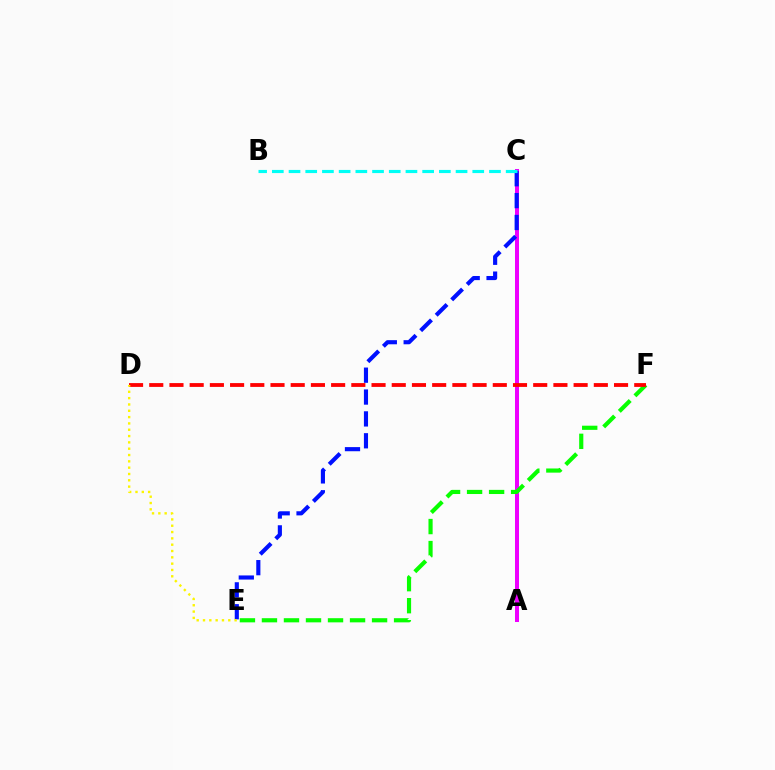{('A', 'C'): [{'color': '#ee00ff', 'line_style': 'solid', 'thickness': 2.89}], ('C', 'E'): [{'color': '#0010ff', 'line_style': 'dashed', 'thickness': 2.97}], ('B', 'C'): [{'color': '#00fff6', 'line_style': 'dashed', 'thickness': 2.27}], ('E', 'F'): [{'color': '#08ff00', 'line_style': 'dashed', 'thickness': 2.99}], ('D', 'F'): [{'color': '#ff0000', 'line_style': 'dashed', 'thickness': 2.75}], ('D', 'E'): [{'color': '#fcf500', 'line_style': 'dotted', 'thickness': 1.72}]}